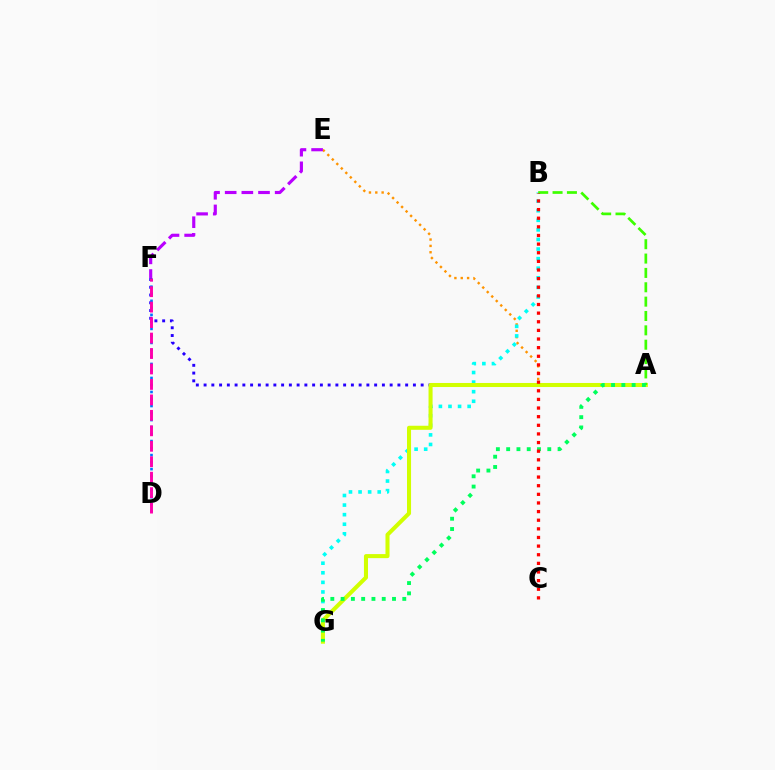{('A', 'E'): [{'color': '#ff9400', 'line_style': 'dotted', 'thickness': 1.72}], ('A', 'F'): [{'color': '#2500ff', 'line_style': 'dotted', 'thickness': 2.11}], ('D', 'F'): [{'color': '#0074ff', 'line_style': 'dotted', 'thickness': 1.9}, {'color': '#ff00ac', 'line_style': 'dashed', 'thickness': 2.1}], ('B', 'G'): [{'color': '#00fff6', 'line_style': 'dotted', 'thickness': 2.6}], ('E', 'F'): [{'color': '#b900ff', 'line_style': 'dashed', 'thickness': 2.26}], ('A', 'G'): [{'color': '#d1ff00', 'line_style': 'solid', 'thickness': 2.91}, {'color': '#00ff5c', 'line_style': 'dotted', 'thickness': 2.79}], ('A', 'B'): [{'color': '#3dff00', 'line_style': 'dashed', 'thickness': 1.95}], ('B', 'C'): [{'color': '#ff0000', 'line_style': 'dotted', 'thickness': 2.34}]}